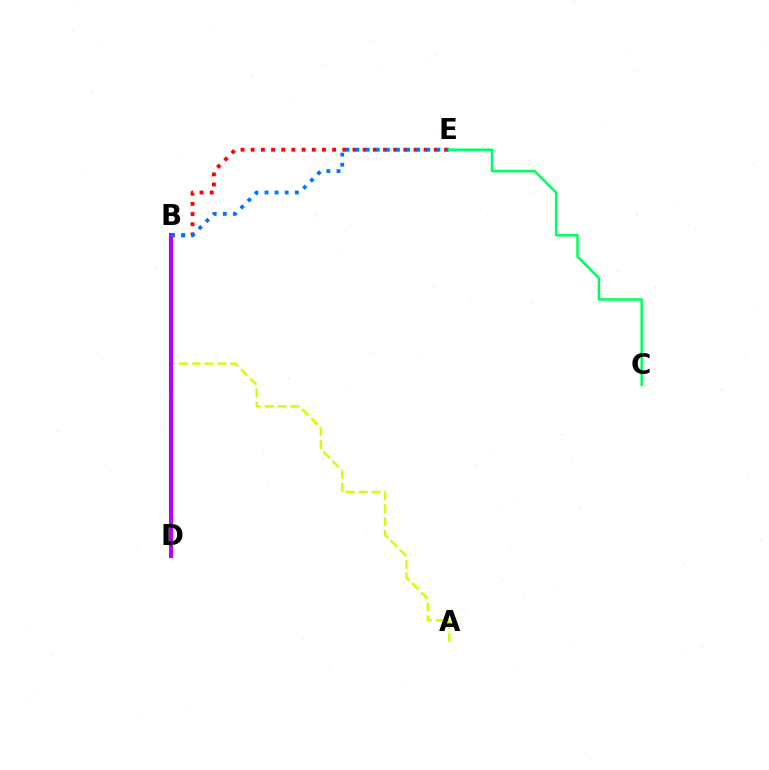{('A', 'B'): [{'color': '#d1ff00', 'line_style': 'dashed', 'thickness': 1.75}], ('B', 'E'): [{'color': '#ff0000', 'line_style': 'dotted', 'thickness': 2.77}, {'color': '#0074ff', 'line_style': 'dotted', 'thickness': 2.75}], ('B', 'D'): [{'color': '#b900ff', 'line_style': 'solid', 'thickness': 2.93}], ('C', 'E'): [{'color': '#00ff5c', 'line_style': 'solid', 'thickness': 1.79}]}